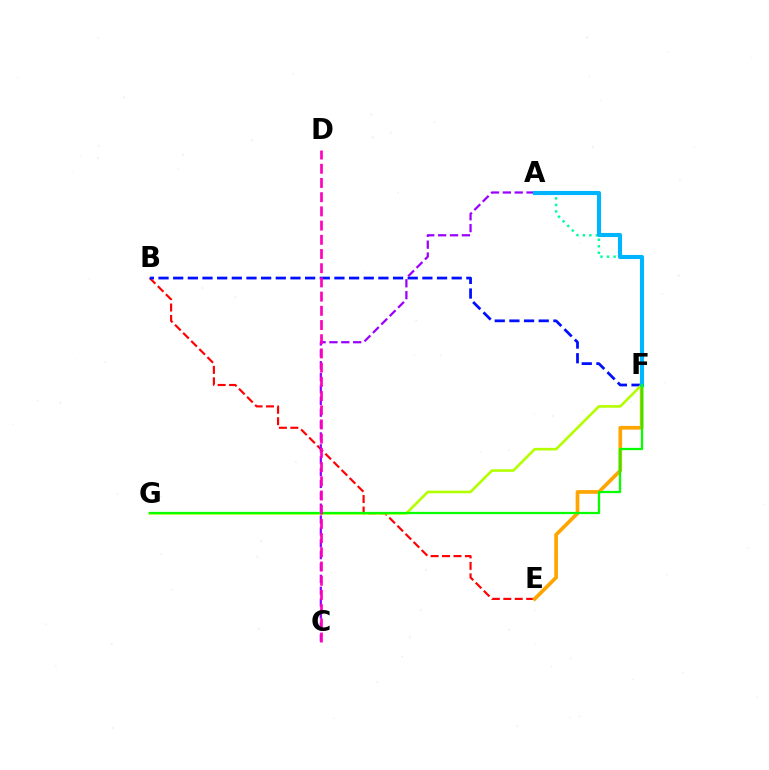{('B', 'E'): [{'color': '#ff0000', 'line_style': 'dashed', 'thickness': 1.55}], ('A', 'F'): [{'color': '#00ff9d', 'line_style': 'dotted', 'thickness': 1.77}, {'color': '#00b5ff', 'line_style': 'solid', 'thickness': 2.95}], ('B', 'F'): [{'color': '#0010ff', 'line_style': 'dashed', 'thickness': 1.99}], ('E', 'F'): [{'color': '#ffa500', 'line_style': 'solid', 'thickness': 2.67}], ('F', 'G'): [{'color': '#b3ff00', 'line_style': 'solid', 'thickness': 1.89}, {'color': '#08ff00', 'line_style': 'solid', 'thickness': 1.63}], ('A', 'C'): [{'color': '#9b00ff', 'line_style': 'dashed', 'thickness': 1.61}], ('C', 'D'): [{'color': '#ff00bd', 'line_style': 'dashed', 'thickness': 1.93}]}